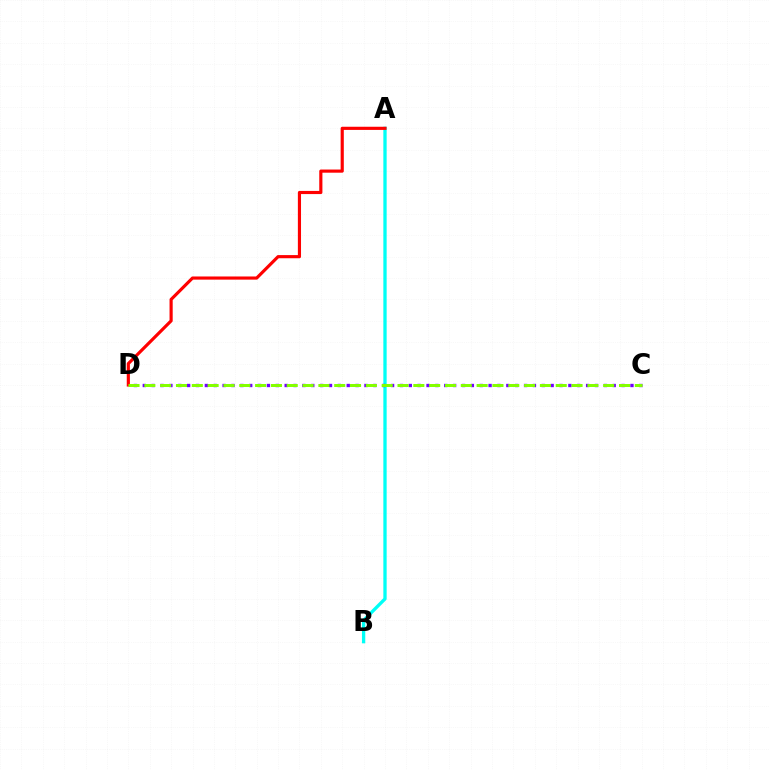{('A', 'B'): [{'color': '#00fff6', 'line_style': 'solid', 'thickness': 2.38}], ('C', 'D'): [{'color': '#7200ff', 'line_style': 'dotted', 'thickness': 2.41}, {'color': '#84ff00', 'line_style': 'dashed', 'thickness': 2.15}], ('A', 'D'): [{'color': '#ff0000', 'line_style': 'solid', 'thickness': 2.27}]}